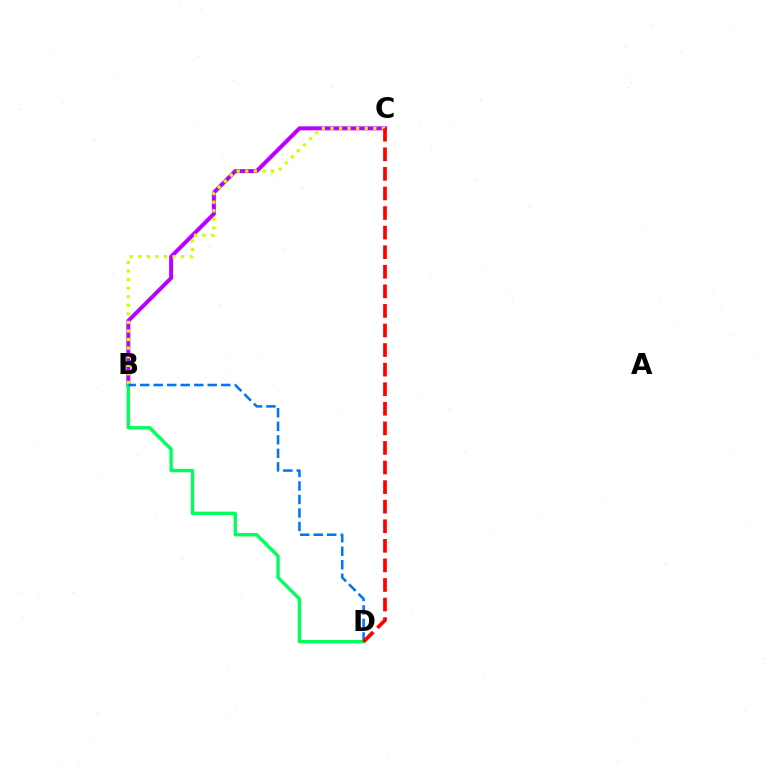{('B', 'C'): [{'color': '#b900ff', 'line_style': 'solid', 'thickness': 2.87}, {'color': '#d1ff00', 'line_style': 'dotted', 'thickness': 2.33}], ('B', 'D'): [{'color': '#00ff5c', 'line_style': 'solid', 'thickness': 2.42}, {'color': '#0074ff', 'line_style': 'dashed', 'thickness': 1.84}], ('C', 'D'): [{'color': '#ff0000', 'line_style': 'dashed', 'thickness': 2.66}]}